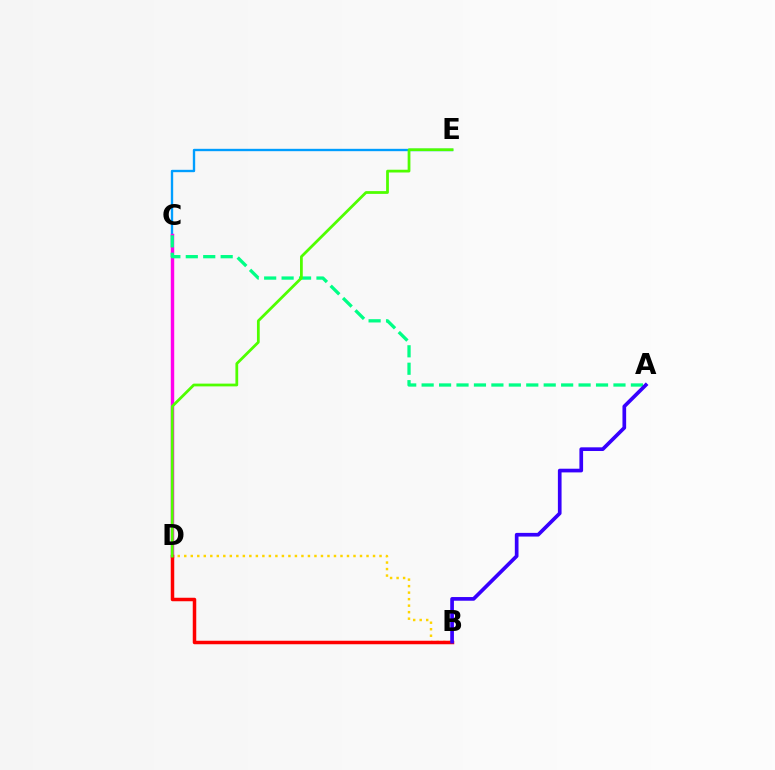{('B', 'D'): [{'color': '#ffd500', 'line_style': 'dotted', 'thickness': 1.77}, {'color': '#ff0000', 'line_style': 'solid', 'thickness': 2.52}], ('C', 'E'): [{'color': '#009eff', 'line_style': 'solid', 'thickness': 1.7}], ('C', 'D'): [{'color': '#ff00ed', 'line_style': 'solid', 'thickness': 2.47}], ('A', 'C'): [{'color': '#00ff86', 'line_style': 'dashed', 'thickness': 2.37}], ('A', 'B'): [{'color': '#3700ff', 'line_style': 'solid', 'thickness': 2.65}], ('D', 'E'): [{'color': '#4fff00', 'line_style': 'solid', 'thickness': 1.99}]}